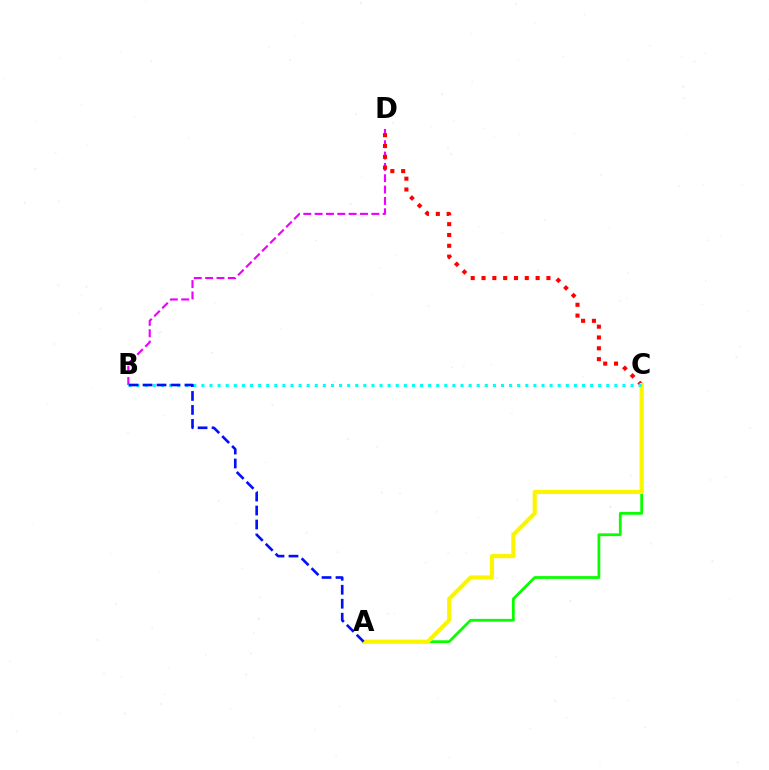{('B', 'D'): [{'color': '#ee00ff', 'line_style': 'dashed', 'thickness': 1.54}], ('A', 'C'): [{'color': '#08ff00', 'line_style': 'solid', 'thickness': 1.99}, {'color': '#fcf500', 'line_style': 'solid', 'thickness': 2.99}], ('C', 'D'): [{'color': '#ff0000', 'line_style': 'dotted', 'thickness': 2.94}], ('B', 'C'): [{'color': '#00fff6', 'line_style': 'dotted', 'thickness': 2.2}], ('A', 'B'): [{'color': '#0010ff', 'line_style': 'dashed', 'thickness': 1.9}]}